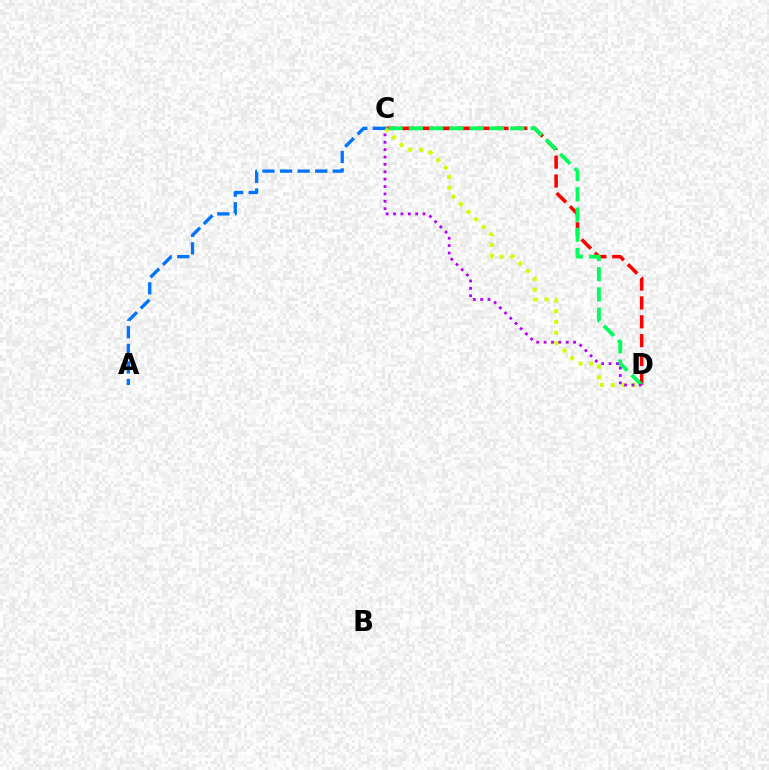{('C', 'D'): [{'color': '#ff0000', 'line_style': 'dashed', 'thickness': 2.56}, {'color': '#d1ff00', 'line_style': 'dotted', 'thickness': 2.91}, {'color': '#00ff5c', 'line_style': 'dashed', 'thickness': 2.75}, {'color': '#b900ff', 'line_style': 'dotted', 'thickness': 2.0}], ('A', 'C'): [{'color': '#0074ff', 'line_style': 'dashed', 'thickness': 2.39}]}